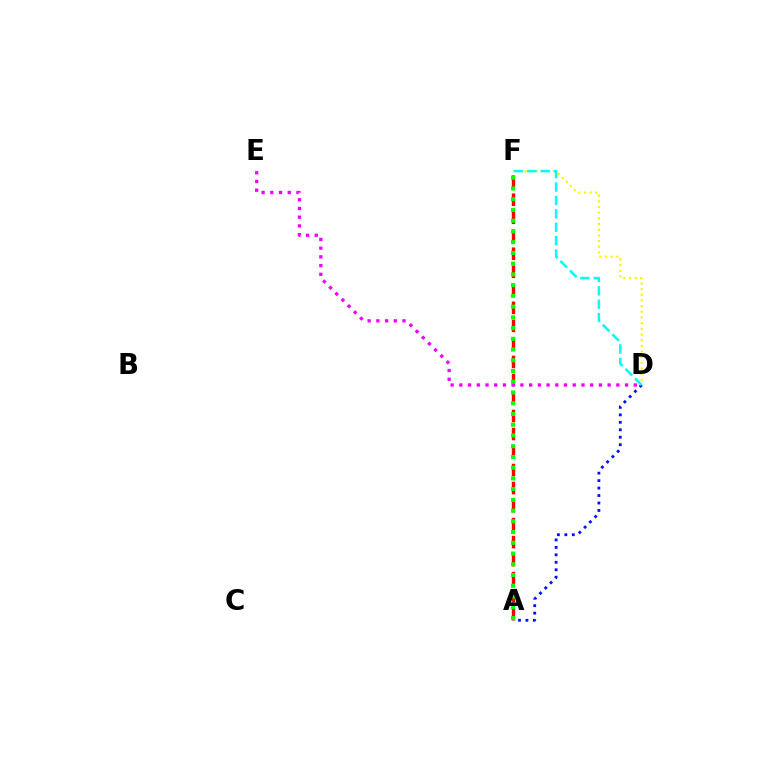{('D', 'F'): [{'color': '#fcf500', 'line_style': 'dotted', 'thickness': 1.54}, {'color': '#00fff6', 'line_style': 'dashed', 'thickness': 1.82}], ('A', 'F'): [{'color': '#ff0000', 'line_style': 'dashed', 'thickness': 2.45}, {'color': '#08ff00', 'line_style': 'dotted', 'thickness': 2.92}], ('D', 'E'): [{'color': '#ee00ff', 'line_style': 'dotted', 'thickness': 2.37}], ('A', 'D'): [{'color': '#0010ff', 'line_style': 'dotted', 'thickness': 2.03}]}